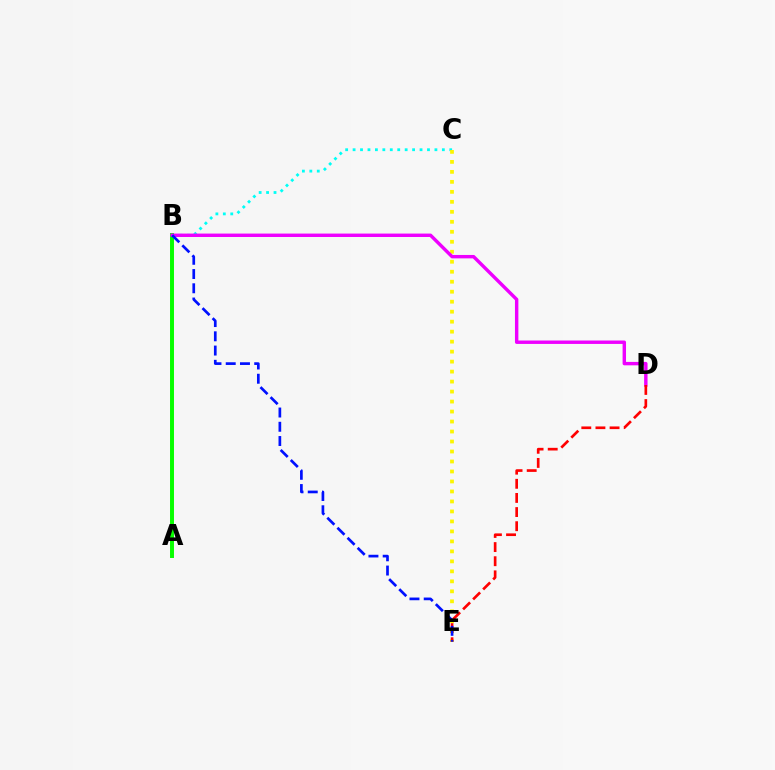{('B', 'C'): [{'color': '#00fff6', 'line_style': 'dotted', 'thickness': 2.02}], ('A', 'B'): [{'color': '#08ff00', 'line_style': 'solid', 'thickness': 2.85}], ('C', 'E'): [{'color': '#fcf500', 'line_style': 'dotted', 'thickness': 2.71}], ('B', 'D'): [{'color': '#ee00ff', 'line_style': 'solid', 'thickness': 2.46}], ('D', 'E'): [{'color': '#ff0000', 'line_style': 'dashed', 'thickness': 1.92}], ('B', 'E'): [{'color': '#0010ff', 'line_style': 'dashed', 'thickness': 1.94}]}